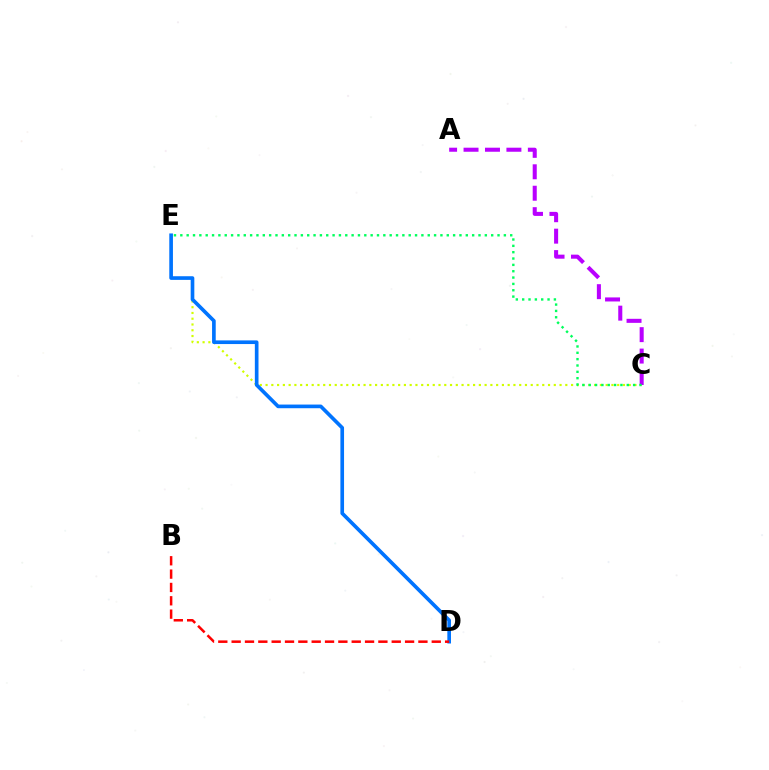{('C', 'E'): [{'color': '#d1ff00', 'line_style': 'dotted', 'thickness': 1.57}, {'color': '#00ff5c', 'line_style': 'dotted', 'thickness': 1.72}], ('D', 'E'): [{'color': '#0074ff', 'line_style': 'solid', 'thickness': 2.63}], ('A', 'C'): [{'color': '#b900ff', 'line_style': 'dashed', 'thickness': 2.91}], ('B', 'D'): [{'color': '#ff0000', 'line_style': 'dashed', 'thickness': 1.81}]}